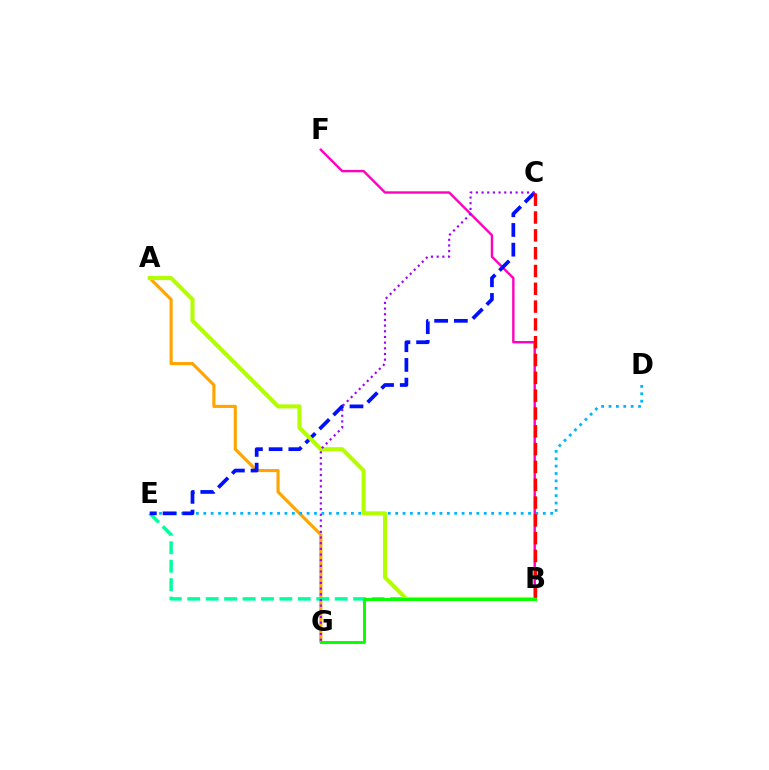{('A', 'G'): [{'color': '#ffa500', 'line_style': 'solid', 'thickness': 2.24}], ('D', 'E'): [{'color': '#00b5ff', 'line_style': 'dotted', 'thickness': 2.01}], ('B', 'E'): [{'color': '#00ff9d', 'line_style': 'dashed', 'thickness': 2.5}], ('B', 'F'): [{'color': '#ff00bd', 'line_style': 'solid', 'thickness': 1.73}], ('C', 'E'): [{'color': '#0010ff', 'line_style': 'dashed', 'thickness': 2.68}], ('A', 'B'): [{'color': '#b3ff00', 'line_style': 'solid', 'thickness': 2.92}], ('C', 'G'): [{'color': '#9b00ff', 'line_style': 'dotted', 'thickness': 1.54}], ('B', 'G'): [{'color': '#08ff00', 'line_style': 'solid', 'thickness': 2.12}], ('B', 'C'): [{'color': '#ff0000', 'line_style': 'dashed', 'thickness': 2.42}]}